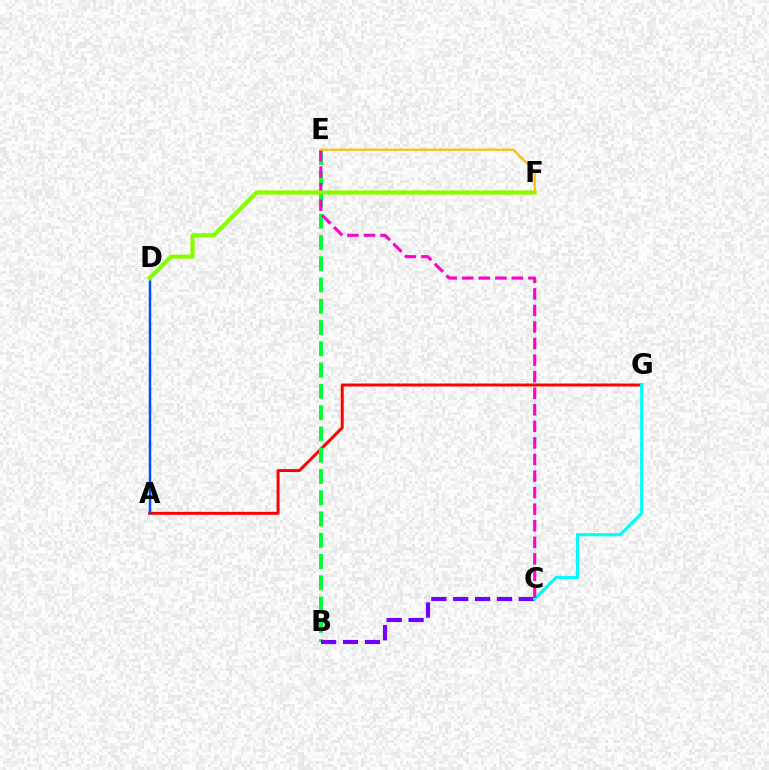{('A', 'G'): [{'color': '#ff0000', 'line_style': 'solid', 'thickness': 2.13}], ('B', 'E'): [{'color': '#00ff39', 'line_style': 'dashed', 'thickness': 2.89}], ('B', 'C'): [{'color': '#7200ff', 'line_style': 'dashed', 'thickness': 2.97}], ('A', 'D'): [{'color': '#004bff', 'line_style': 'solid', 'thickness': 1.78}], ('C', 'G'): [{'color': '#00fff6', 'line_style': 'solid', 'thickness': 2.26}], ('C', 'E'): [{'color': '#ff00cf', 'line_style': 'dashed', 'thickness': 2.25}], ('D', 'F'): [{'color': '#84ff00', 'line_style': 'solid', 'thickness': 2.99}], ('E', 'F'): [{'color': '#ffbd00', 'line_style': 'solid', 'thickness': 1.51}]}